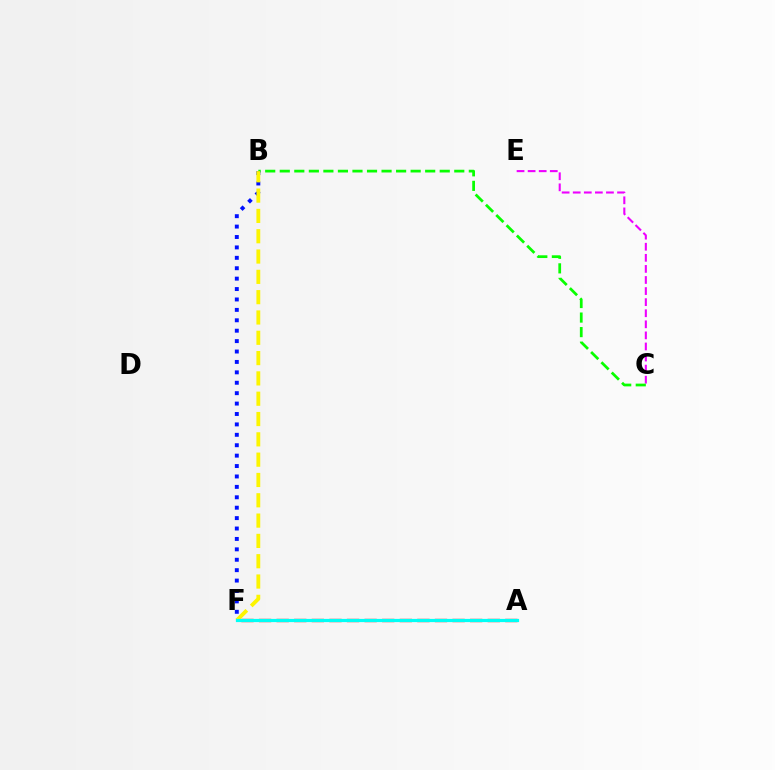{('C', 'E'): [{'color': '#ee00ff', 'line_style': 'dashed', 'thickness': 1.51}], ('B', 'C'): [{'color': '#08ff00', 'line_style': 'dashed', 'thickness': 1.98}], ('A', 'F'): [{'color': '#ff0000', 'line_style': 'dashed', 'thickness': 2.39}, {'color': '#00fff6', 'line_style': 'solid', 'thickness': 2.31}], ('B', 'F'): [{'color': '#0010ff', 'line_style': 'dotted', 'thickness': 2.83}, {'color': '#fcf500', 'line_style': 'dashed', 'thickness': 2.76}]}